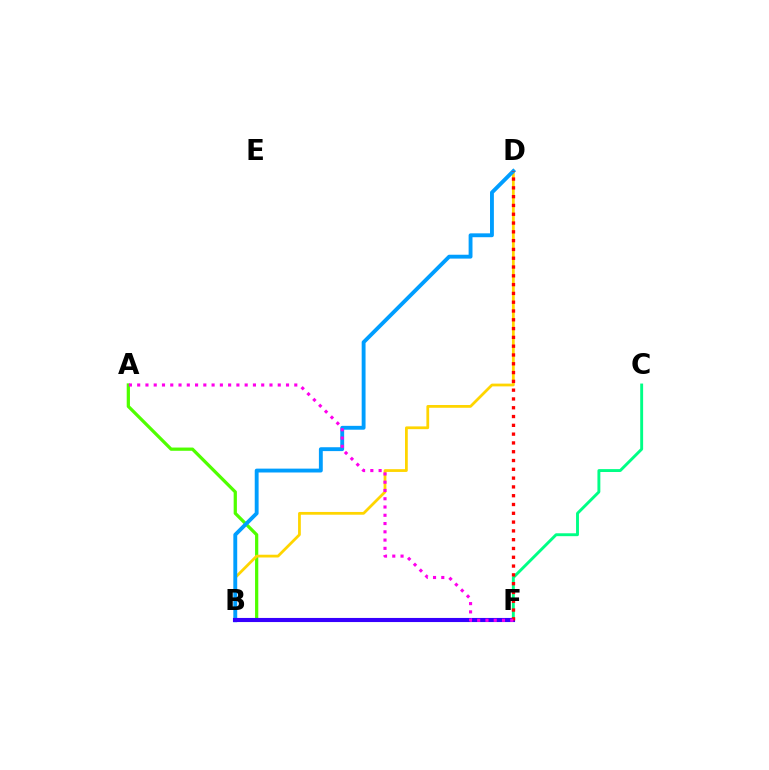{('A', 'F'): [{'color': '#4fff00', 'line_style': 'solid', 'thickness': 2.33}, {'color': '#ff00ed', 'line_style': 'dotted', 'thickness': 2.25}], ('C', 'F'): [{'color': '#00ff86', 'line_style': 'solid', 'thickness': 2.09}], ('B', 'D'): [{'color': '#ffd500', 'line_style': 'solid', 'thickness': 1.99}, {'color': '#009eff', 'line_style': 'solid', 'thickness': 2.79}], ('B', 'F'): [{'color': '#3700ff', 'line_style': 'solid', 'thickness': 2.95}], ('D', 'F'): [{'color': '#ff0000', 'line_style': 'dotted', 'thickness': 2.39}]}